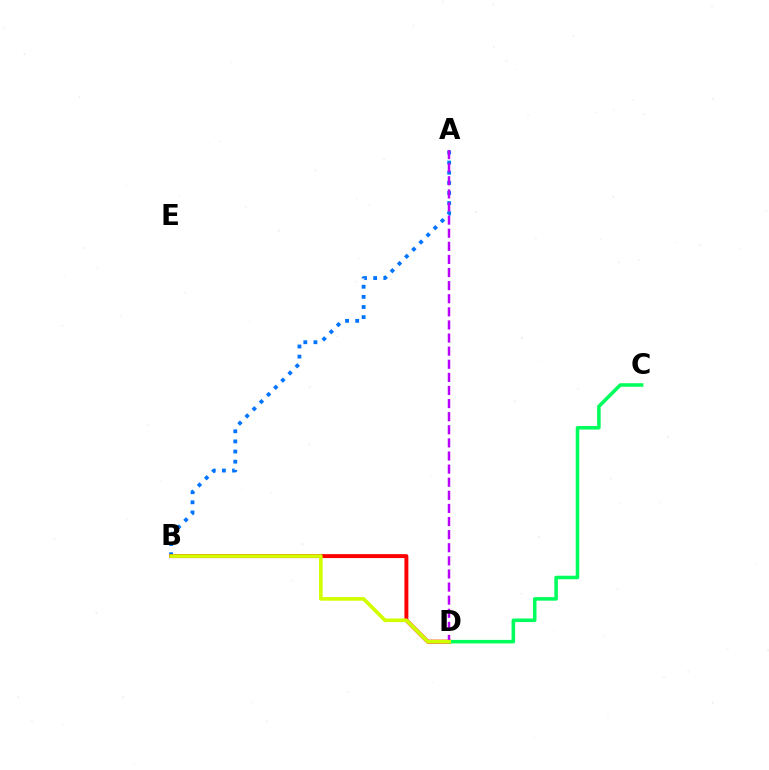{('A', 'B'): [{'color': '#0074ff', 'line_style': 'dotted', 'thickness': 2.75}], ('B', 'D'): [{'color': '#ff0000', 'line_style': 'solid', 'thickness': 2.83}, {'color': '#d1ff00', 'line_style': 'solid', 'thickness': 2.61}], ('C', 'D'): [{'color': '#00ff5c', 'line_style': 'solid', 'thickness': 2.55}], ('A', 'D'): [{'color': '#b900ff', 'line_style': 'dashed', 'thickness': 1.78}]}